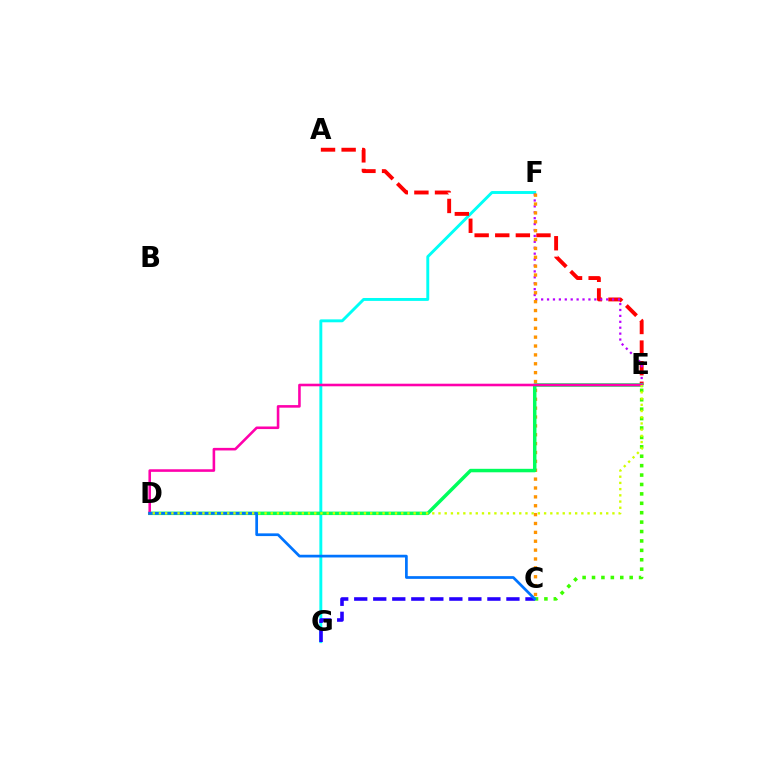{('F', 'G'): [{'color': '#00fff6', 'line_style': 'solid', 'thickness': 2.09}], ('A', 'E'): [{'color': '#ff0000', 'line_style': 'dashed', 'thickness': 2.8}], ('E', 'F'): [{'color': '#b900ff', 'line_style': 'dotted', 'thickness': 1.61}], ('C', 'G'): [{'color': '#2500ff', 'line_style': 'dashed', 'thickness': 2.58}], ('C', 'F'): [{'color': '#ff9400', 'line_style': 'dotted', 'thickness': 2.41}], ('D', 'E'): [{'color': '#00ff5c', 'line_style': 'solid', 'thickness': 2.51}, {'color': '#ff00ac', 'line_style': 'solid', 'thickness': 1.86}, {'color': '#d1ff00', 'line_style': 'dotted', 'thickness': 1.69}], ('C', 'E'): [{'color': '#3dff00', 'line_style': 'dotted', 'thickness': 2.56}], ('C', 'D'): [{'color': '#0074ff', 'line_style': 'solid', 'thickness': 1.96}]}